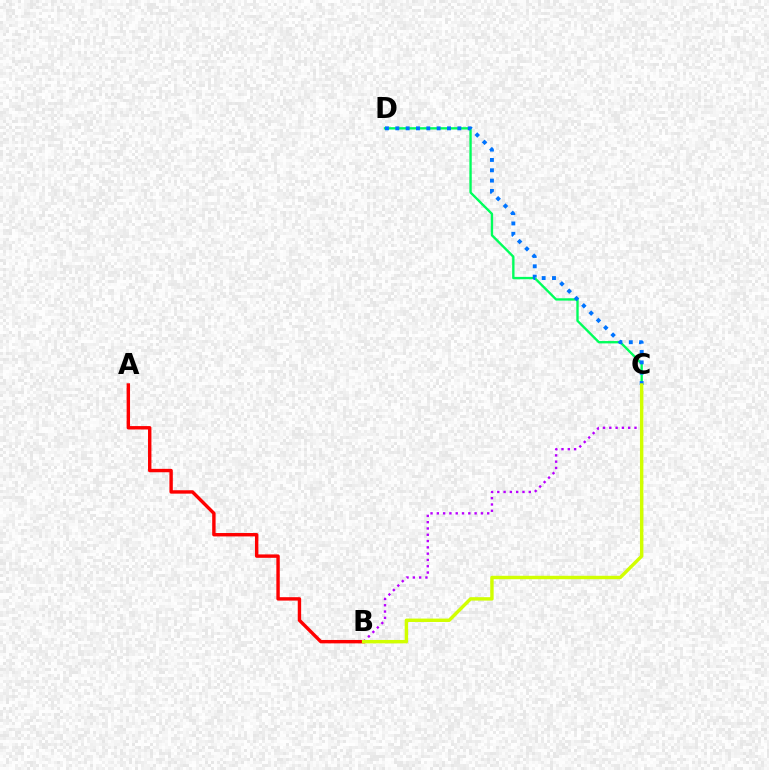{('A', 'B'): [{'color': '#ff0000', 'line_style': 'solid', 'thickness': 2.45}], ('B', 'C'): [{'color': '#b900ff', 'line_style': 'dotted', 'thickness': 1.71}, {'color': '#d1ff00', 'line_style': 'solid', 'thickness': 2.46}], ('C', 'D'): [{'color': '#00ff5c', 'line_style': 'solid', 'thickness': 1.7}, {'color': '#0074ff', 'line_style': 'dotted', 'thickness': 2.81}]}